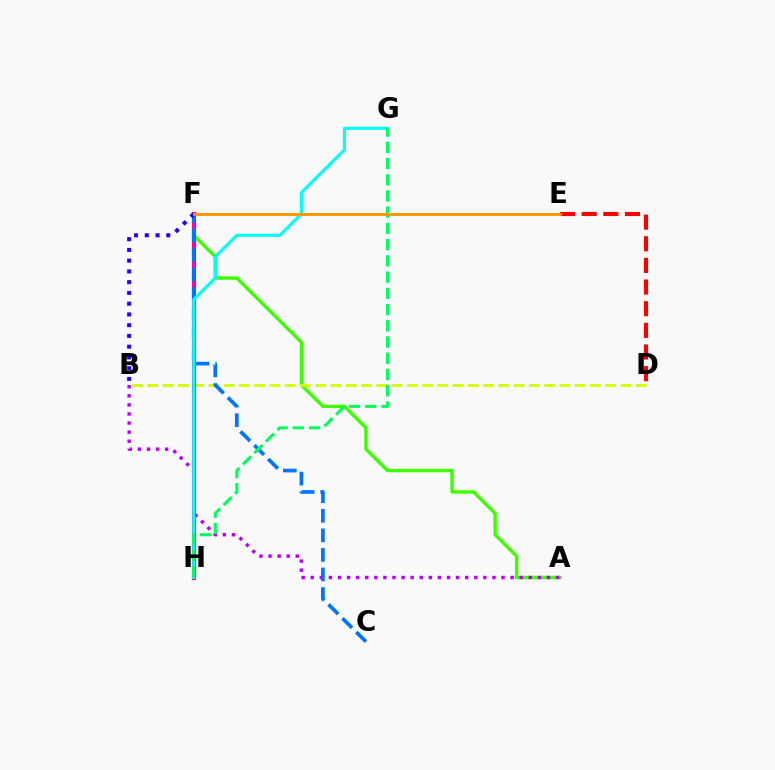{('A', 'F'): [{'color': '#3dff00', 'line_style': 'solid', 'thickness': 2.46}], ('A', 'B'): [{'color': '#b900ff', 'line_style': 'dotted', 'thickness': 2.47}], ('B', 'D'): [{'color': '#d1ff00', 'line_style': 'dashed', 'thickness': 2.07}], ('F', 'H'): [{'color': '#ff00ac', 'line_style': 'solid', 'thickness': 2.95}], ('C', 'F'): [{'color': '#0074ff', 'line_style': 'dashed', 'thickness': 2.66}], ('G', 'H'): [{'color': '#00fff6', 'line_style': 'solid', 'thickness': 2.22}, {'color': '#00ff5c', 'line_style': 'dashed', 'thickness': 2.2}], ('D', 'E'): [{'color': '#ff0000', 'line_style': 'dashed', 'thickness': 2.94}], ('B', 'F'): [{'color': '#2500ff', 'line_style': 'dotted', 'thickness': 2.92}], ('E', 'F'): [{'color': '#ff9400', 'line_style': 'solid', 'thickness': 2.07}]}